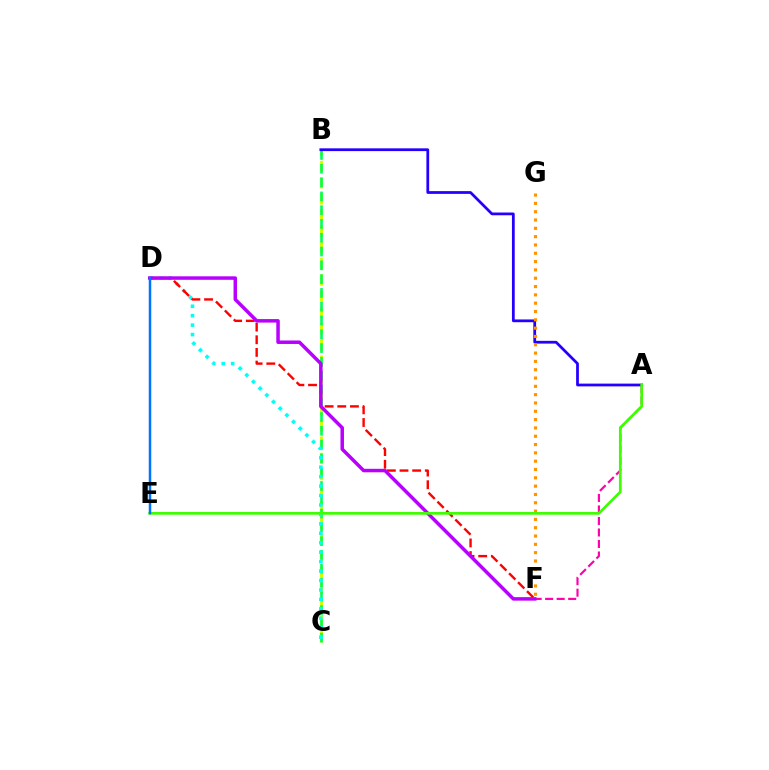{('B', 'C'): [{'color': '#d1ff00', 'line_style': 'dashed', 'thickness': 2.2}, {'color': '#00ff5c', 'line_style': 'dashed', 'thickness': 1.87}], ('A', 'F'): [{'color': '#ff00ac', 'line_style': 'dashed', 'thickness': 1.56}], ('C', 'D'): [{'color': '#00fff6', 'line_style': 'dotted', 'thickness': 2.57}], ('D', 'F'): [{'color': '#ff0000', 'line_style': 'dashed', 'thickness': 1.72}, {'color': '#b900ff', 'line_style': 'solid', 'thickness': 2.51}], ('A', 'B'): [{'color': '#2500ff', 'line_style': 'solid', 'thickness': 1.99}], ('F', 'G'): [{'color': '#ff9400', 'line_style': 'dotted', 'thickness': 2.26}], ('A', 'E'): [{'color': '#3dff00', 'line_style': 'solid', 'thickness': 1.94}], ('D', 'E'): [{'color': '#0074ff', 'line_style': 'solid', 'thickness': 1.8}]}